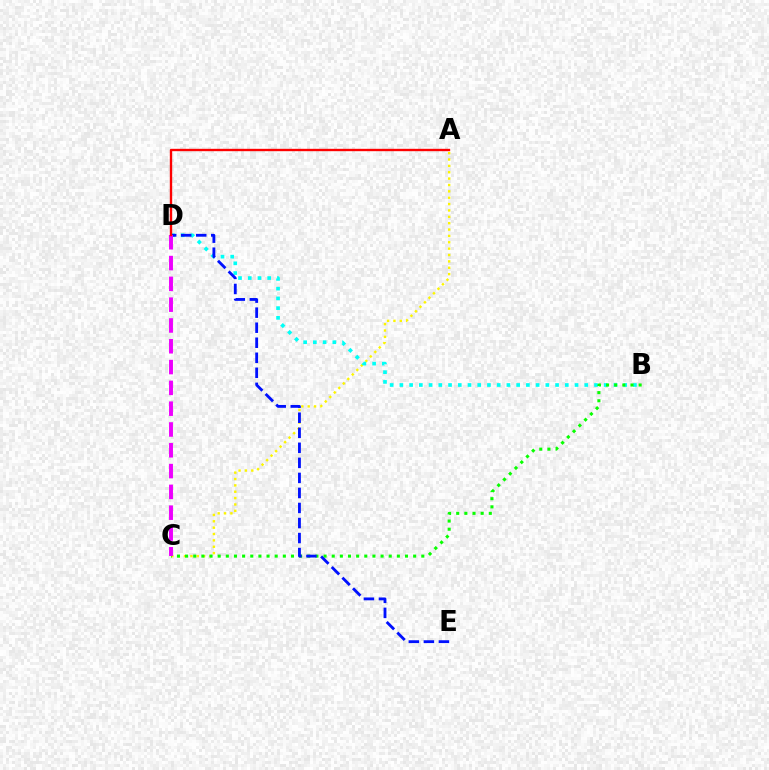{('A', 'C'): [{'color': '#fcf500', 'line_style': 'dotted', 'thickness': 1.73}], ('B', 'D'): [{'color': '#00fff6', 'line_style': 'dotted', 'thickness': 2.64}], ('B', 'C'): [{'color': '#08ff00', 'line_style': 'dotted', 'thickness': 2.21}], ('D', 'E'): [{'color': '#0010ff', 'line_style': 'dashed', 'thickness': 2.04}], ('C', 'D'): [{'color': '#ee00ff', 'line_style': 'dashed', 'thickness': 2.83}], ('A', 'D'): [{'color': '#ff0000', 'line_style': 'solid', 'thickness': 1.7}]}